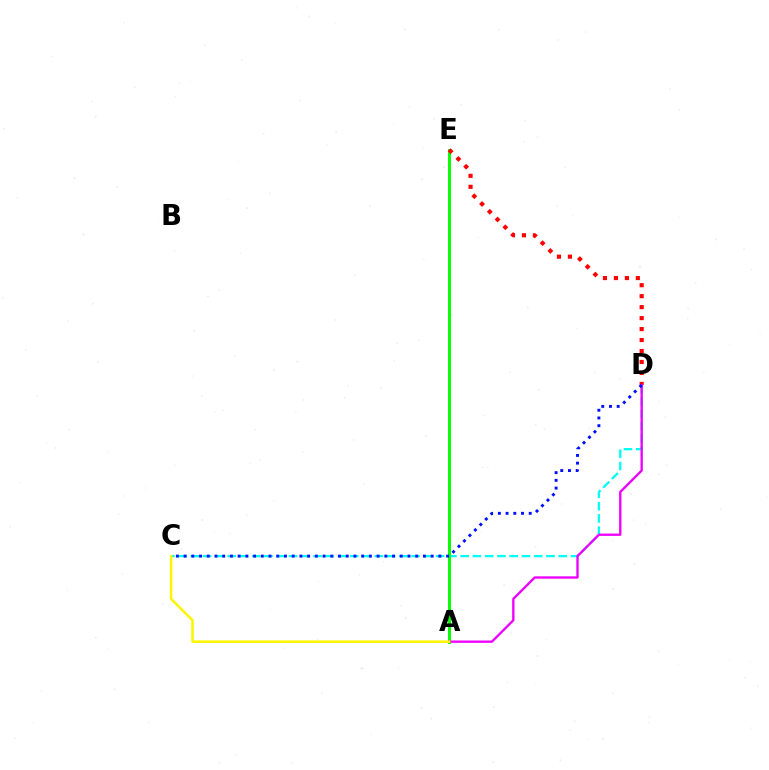{('C', 'D'): [{'color': '#00fff6', 'line_style': 'dashed', 'thickness': 1.67}, {'color': '#0010ff', 'line_style': 'dotted', 'thickness': 2.1}], ('A', 'E'): [{'color': '#08ff00', 'line_style': 'solid', 'thickness': 2.14}], ('D', 'E'): [{'color': '#ff0000', 'line_style': 'dotted', 'thickness': 2.98}], ('A', 'D'): [{'color': '#ee00ff', 'line_style': 'solid', 'thickness': 1.69}], ('A', 'C'): [{'color': '#fcf500', 'line_style': 'solid', 'thickness': 1.8}]}